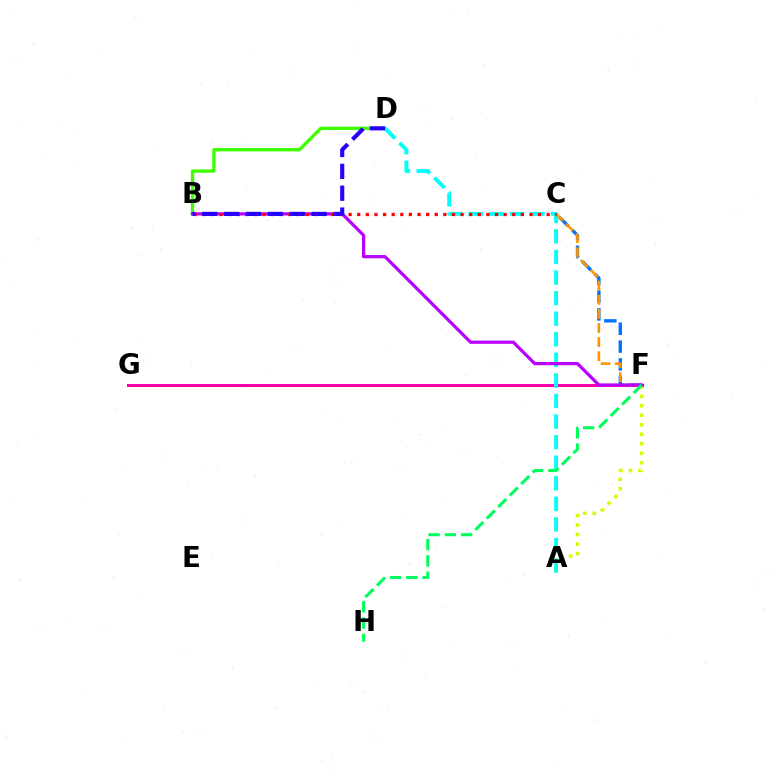{('C', 'F'): [{'color': '#0074ff', 'line_style': 'dashed', 'thickness': 2.43}, {'color': '#ff9400', 'line_style': 'dashed', 'thickness': 1.92}], ('B', 'D'): [{'color': '#3dff00', 'line_style': 'solid', 'thickness': 2.4}, {'color': '#2500ff', 'line_style': 'dashed', 'thickness': 2.97}], ('A', 'F'): [{'color': '#d1ff00', 'line_style': 'dotted', 'thickness': 2.58}], ('F', 'G'): [{'color': '#ff00ac', 'line_style': 'solid', 'thickness': 2.15}], ('A', 'D'): [{'color': '#00fff6', 'line_style': 'dashed', 'thickness': 2.8}], ('B', 'F'): [{'color': '#b900ff', 'line_style': 'solid', 'thickness': 2.32}], ('F', 'H'): [{'color': '#00ff5c', 'line_style': 'dashed', 'thickness': 2.21}], ('B', 'C'): [{'color': '#ff0000', 'line_style': 'dotted', 'thickness': 2.34}]}